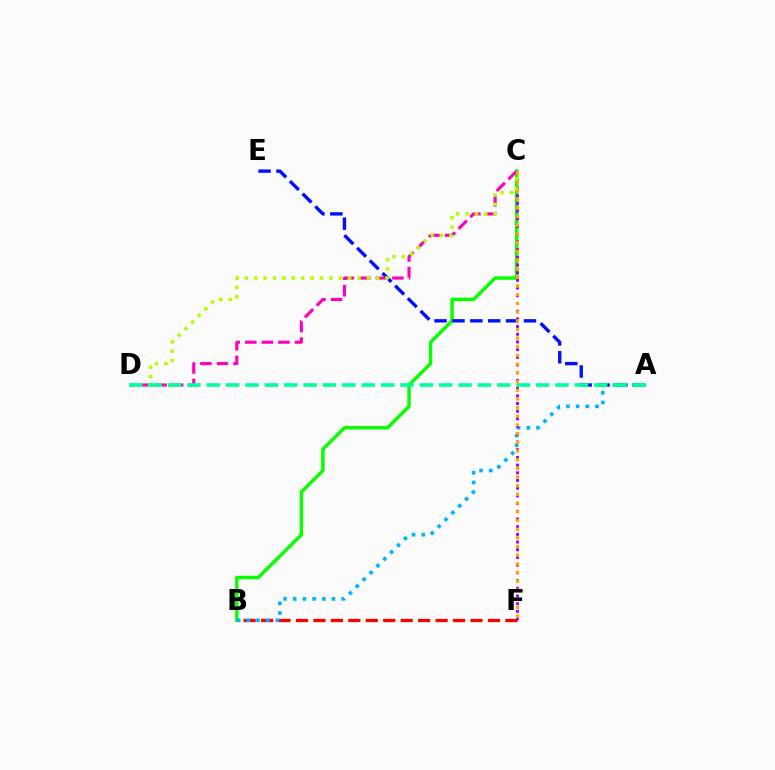{('B', 'C'): [{'color': '#08ff00', 'line_style': 'solid', 'thickness': 2.47}], ('A', 'E'): [{'color': '#0010ff', 'line_style': 'dashed', 'thickness': 2.43}], ('C', 'D'): [{'color': '#ff00bd', 'line_style': 'dashed', 'thickness': 2.25}, {'color': '#b3ff00', 'line_style': 'dotted', 'thickness': 2.55}], ('B', 'F'): [{'color': '#ff0000', 'line_style': 'dashed', 'thickness': 2.37}], ('A', 'B'): [{'color': '#00b5ff', 'line_style': 'dotted', 'thickness': 2.63}], ('C', 'F'): [{'color': '#9b00ff', 'line_style': 'dotted', 'thickness': 2.09}, {'color': '#ffa500', 'line_style': 'dotted', 'thickness': 2.36}], ('A', 'D'): [{'color': '#00ff9d', 'line_style': 'dashed', 'thickness': 2.63}]}